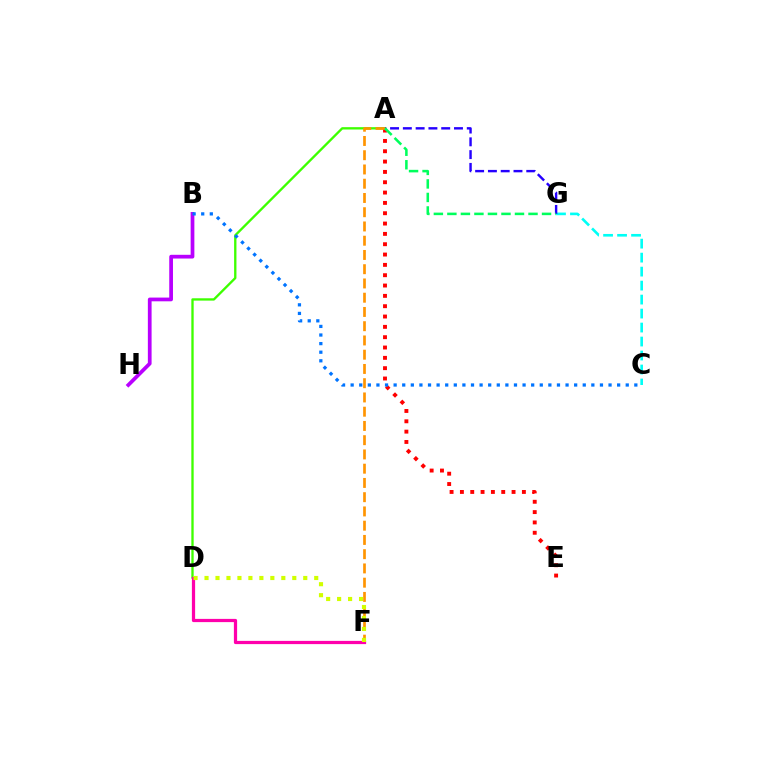{('C', 'G'): [{'color': '#00fff6', 'line_style': 'dashed', 'thickness': 1.9}], ('A', 'D'): [{'color': '#3dff00', 'line_style': 'solid', 'thickness': 1.68}], ('A', 'E'): [{'color': '#ff0000', 'line_style': 'dotted', 'thickness': 2.81}], ('A', 'G'): [{'color': '#2500ff', 'line_style': 'dashed', 'thickness': 1.74}, {'color': '#00ff5c', 'line_style': 'dashed', 'thickness': 1.84}], ('A', 'F'): [{'color': '#ff9400', 'line_style': 'dashed', 'thickness': 1.94}], ('D', 'F'): [{'color': '#ff00ac', 'line_style': 'solid', 'thickness': 2.32}, {'color': '#d1ff00', 'line_style': 'dotted', 'thickness': 2.98}], ('B', 'H'): [{'color': '#b900ff', 'line_style': 'solid', 'thickness': 2.69}], ('B', 'C'): [{'color': '#0074ff', 'line_style': 'dotted', 'thickness': 2.34}]}